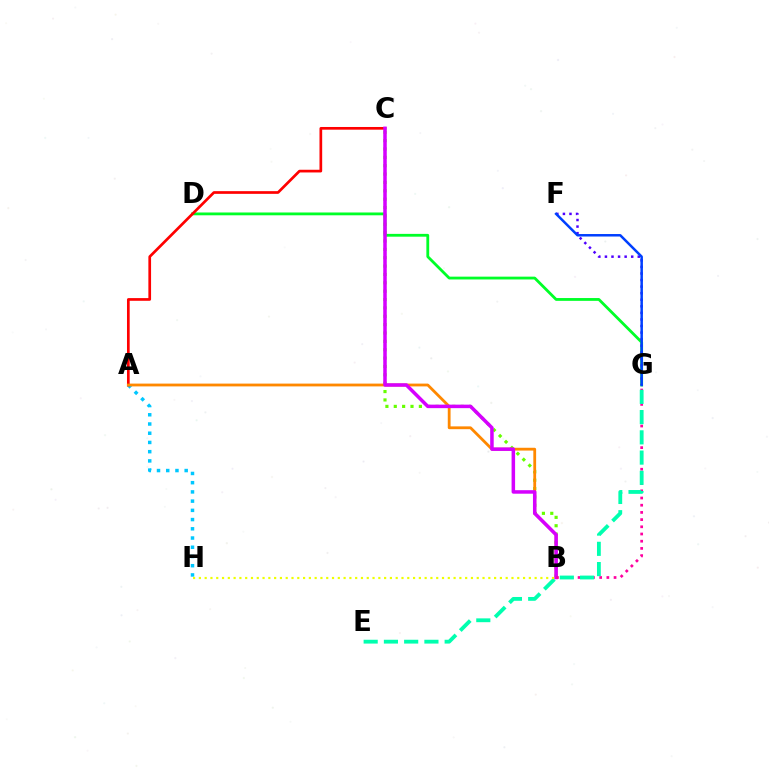{('D', 'G'): [{'color': '#00ff27', 'line_style': 'solid', 'thickness': 2.02}], ('A', 'H'): [{'color': '#00c7ff', 'line_style': 'dotted', 'thickness': 2.51}], ('B', 'C'): [{'color': '#66ff00', 'line_style': 'dotted', 'thickness': 2.27}, {'color': '#d600ff', 'line_style': 'solid', 'thickness': 2.53}], ('F', 'G'): [{'color': '#4f00ff', 'line_style': 'dotted', 'thickness': 1.78}, {'color': '#003fff', 'line_style': 'solid', 'thickness': 1.8}], ('A', 'C'): [{'color': '#ff0000', 'line_style': 'solid', 'thickness': 1.94}], ('A', 'B'): [{'color': '#ff8800', 'line_style': 'solid', 'thickness': 2.02}], ('B', 'G'): [{'color': '#ff00a0', 'line_style': 'dotted', 'thickness': 1.96}], ('E', 'G'): [{'color': '#00ffaf', 'line_style': 'dashed', 'thickness': 2.75}], ('B', 'H'): [{'color': '#eeff00', 'line_style': 'dotted', 'thickness': 1.57}]}